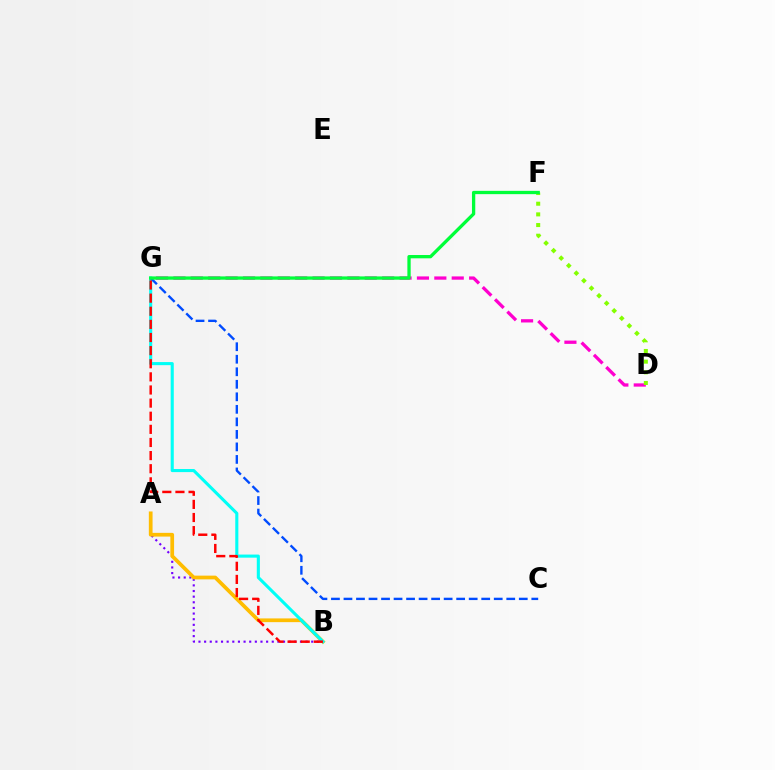{('A', 'B'): [{'color': '#7200ff', 'line_style': 'dotted', 'thickness': 1.53}, {'color': '#ffbd00', 'line_style': 'solid', 'thickness': 2.69}], ('D', 'G'): [{'color': '#ff00cf', 'line_style': 'dashed', 'thickness': 2.36}], ('D', 'F'): [{'color': '#84ff00', 'line_style': 'dotted', 'thickness': 2.9}], ('B', 'G'): [{'color': '#00fff6', 'line_style': 'solid', 'thickness': 2.23}, {'color': '#ff0000', 'line_style': 'dashed', 'thickness': 1.78}], ('C', 'G'): [{'color': '#004bff', 'line_style': 'dashed', 'thickness': 1.7}], ('F', 'G'): [{'color': '#00ff39', 'line_style': 'solid', 'thickness': 2.37}]}